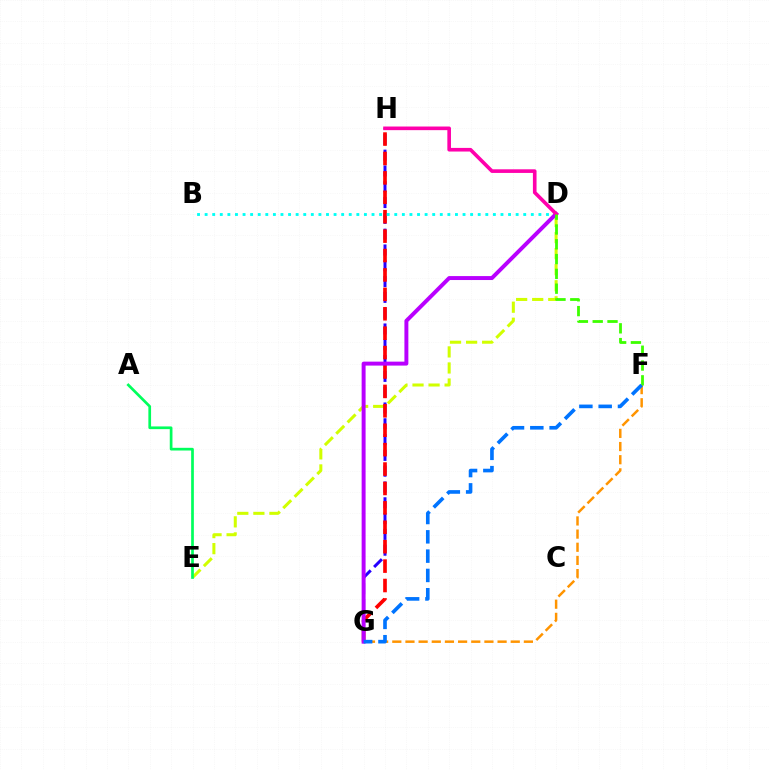{('D', 'E'): [{'color': '#d1ff00', 'line_style': 'dashed', 'thickness': 2.18}], ('G', 'H'): [{'color': '#2500ff', 'line_style': 'dashed', 'thickness': 2.15}, {'color': '#ff0000', 'line_style': 'dashed', 'thickness': 2.64}], ('B', 'D'): [{'color': '#00fff6', 'line_style': 'dotted', 'thickness': 2.06}], ('F', 'G'): [{'color': '#ff9400', 'line_style': 'dashed', 'thickness': 1.79}, {'color': '#0074ff', 'line_style': 'dashed', 'thickness': 2.62}], ('D', 'G'): [{'color': '#b900ff', 'line_style': 'solid', 'thickness': 2.85}], ('D', 'H'): [{'color': '#ff00ac', 'line_style': 'solid', 'thickness': 2.61}], ('A', 'E'): [{'color': '#00ff5c', 'line_style': 'solid', 'thickness': 1.95}], ('D', 'F'): [{'color': '#3dff00', 'line_style': 'dashed', 'thickness': 2.01}]}